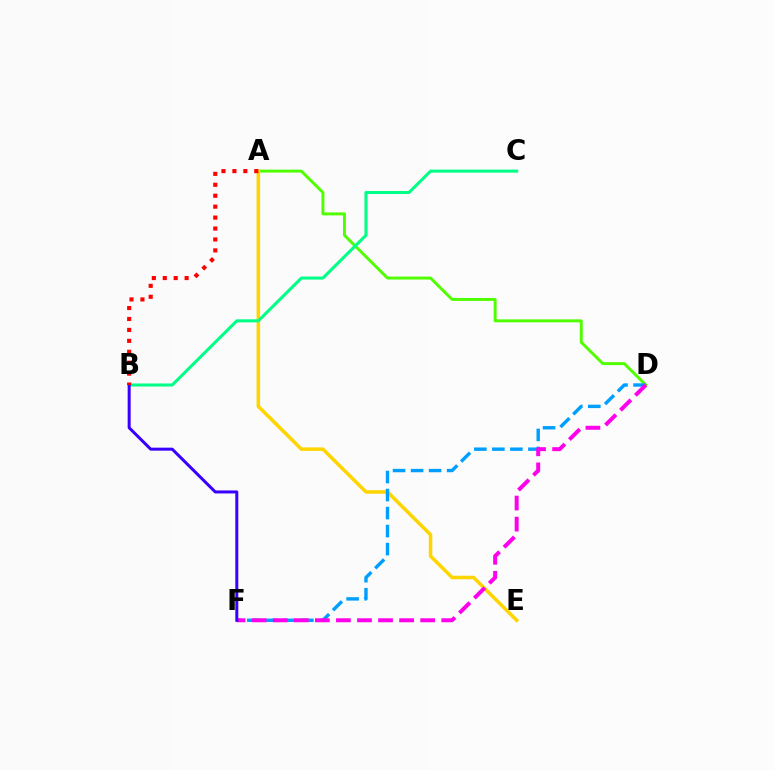{('A', 'D'): [{'color': '#4fff00', 'line_style': 'solid', 'thickness': 2.12}], ('A', 'E'): [{'color': '#ffd500', 'line_style': 'solid', 'thickness': 2.53}], ('D', 'F'): [{'color': '#009eff', 'line_style': 'dashed', 'thickness': 2.45}, {'color': '#ff00ed', 'line_style': 'dashed', 'thickness': 2.86}], ('B', 'C'): [{'color': '#00ff86', 'line_style': 'solid', 'thickness': 2.2}], ('B', 'F'): [{'color': '#3700ff', 'line_style': 'solid', 'thickness': 2.16}], ('A', 'B'): [{'color': '#ff0000', 'line_style': 'dotted', 'thickness': 2.97}]}